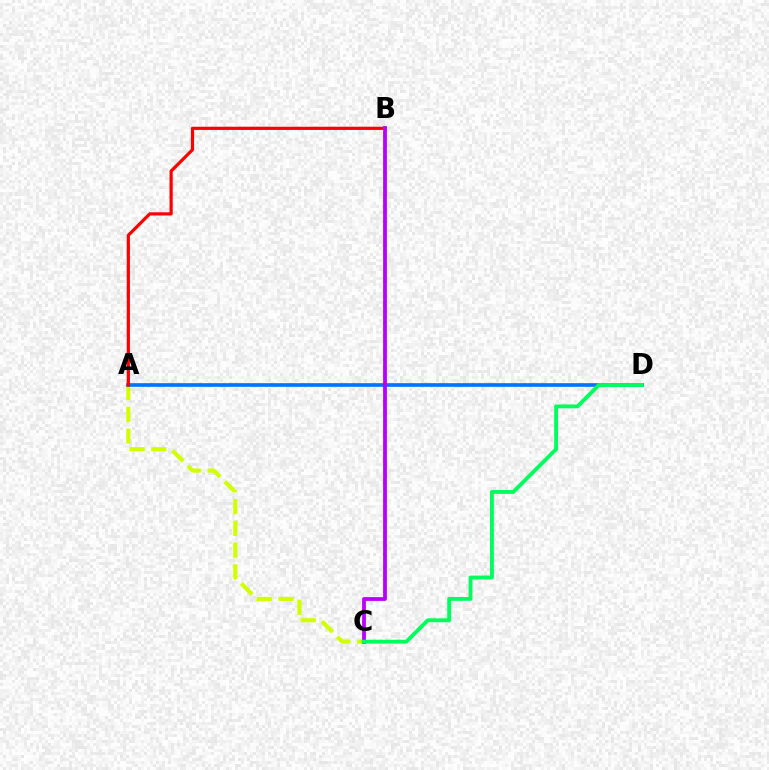{('A', 'C'): [{'color': '#d1ff00', 'line_style': 'dashed', 'thickness': 2.96}], ('A', 'D'): [{'color': '#0074ff', 'line_style': 'solid', 'thickness': 2.64}], ('A', 'B'): [{'color': '#ff0000', 'line_style': 'solid', 'thickness': 2.3}], ('B', 'C'): [{'color': '#b900ff', 'line_style': 'solid', 'thickness': 2.73}], ('C', 'D'): [{'color': '#00ff5c', 'line_style': 'solid', 'thickness': 2.78}]}